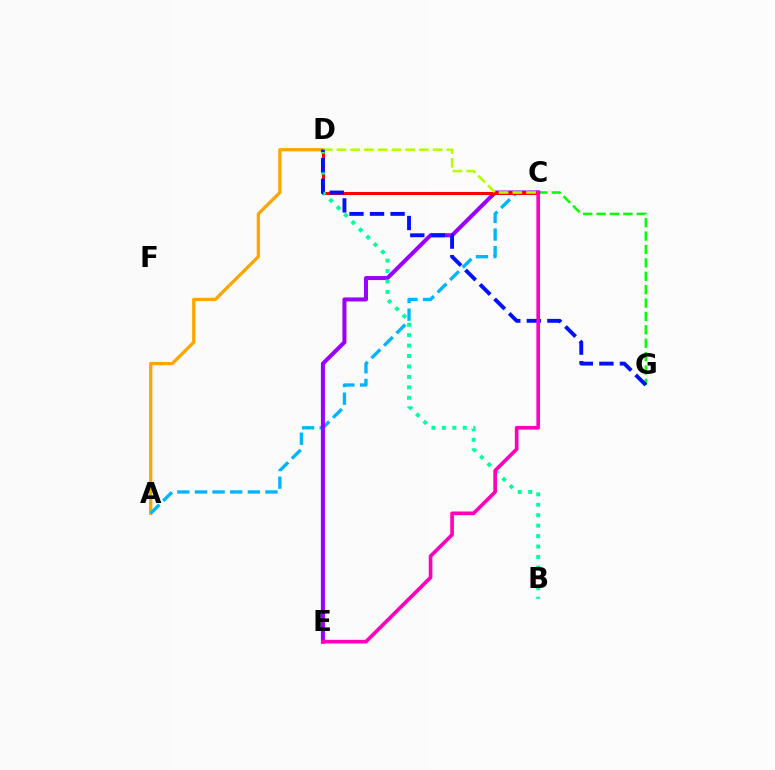{('C', 'G'): [{'color': '#08ff00', 'line_style': 'dashed', 'thickness': 1.82}], ('A', 'D'): [{'color': '#ffa500', 'line_style': 'solid', 'thickness': 2.35}], ('A', 'C'): [{'color': '#00b5ff', 'line_style': 'dashed', 'thickness': 2.4}], ('C', 'E'): [{'color': '#9b00ff', 'line_style': 'solid', 'thickness': 2.9}, {'color': '#ff00bd', 'line_style': 'solid', 'thickness': 2.63}], ('C', 'D'): [{'color': '#ff0000', 'line_style': 'solid', 'thickness': 2.21}, {'color': '#b3ff00', 'line_style': 'dashed', 'thickness': 1.87}], ('B', 'D'): [{'color': '#00ff9d', 'line_style': 'dotted', 'thickness': 2.84}], ('D', 'G'): [{'color': '#0010ff', 'line_style': 'dashed', 'thickness': 2.79}]}